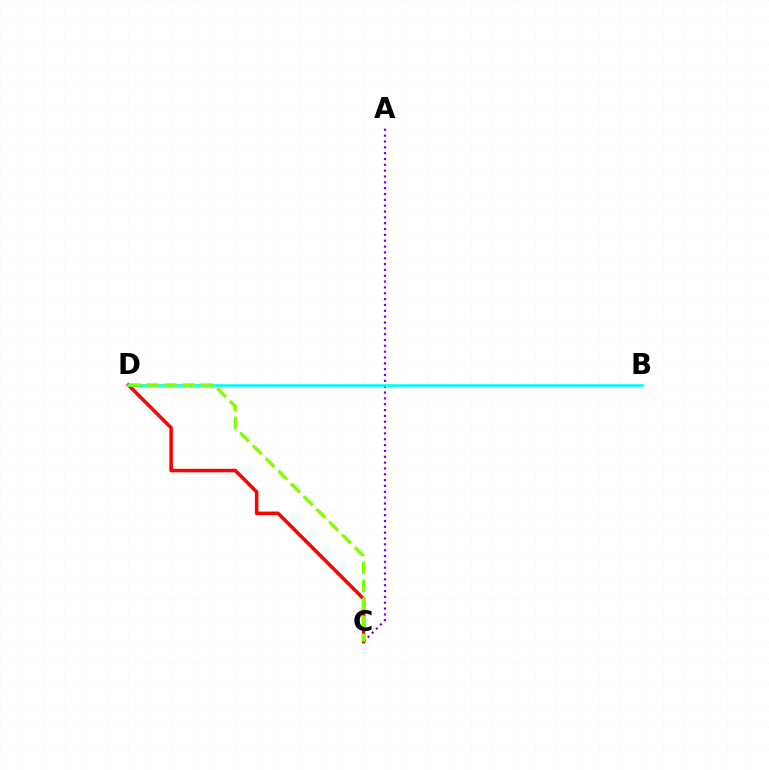{('A', 'C'): [{'color': '#7200ff', 'line_style': 'dotted', 'thickness': 1.59}], ('C', 'D'): [{'color': '#ff0000', 'line_style': 'solid', 'thickness': 2.54}, {'color': '#84ff00', 'line_style': 'dashed', 'thickness': 2.45}], ('B', 'D'): [{'color': '#00fff6', 'line_style': 'solid', 'thickness': 1.93}]}